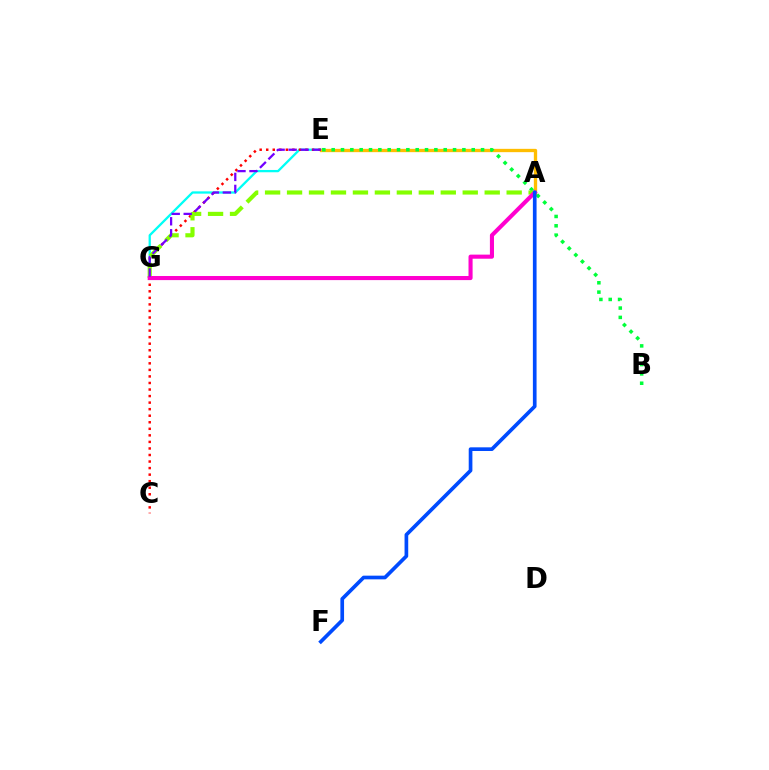{('E', 'G'): [{'color': '#00fff6', 'line_style': 'solid', 'thickness': 1.65}, {'color': '#7200ff', 'line_style': 'dashed', 'thickness': 1.63}], ('A', 'E'): [{'color': '#ffbd00', 'line_style': 'solid', 'thickness': 2.39}], ('B', 'E'): [{'color': '#00ff39', 'line_style': 'dotted', 'thickness': 2.54}], ('C', 'E'): [{'color': '#ff0000', 'line_style': 'dotted', 'thickness': 1.78}], ('A', 'G'): [{'color': '#84ff00', 'line_style': 'dashed', 'thickness': 2.98}, {'color': '#ff00cf', 'line_style': 'solid', 'thickness': 2.94}], ('A', 'F'): [{'color': '#004bff', 'line_style': 'solid', 'thickness': 2.65}]}